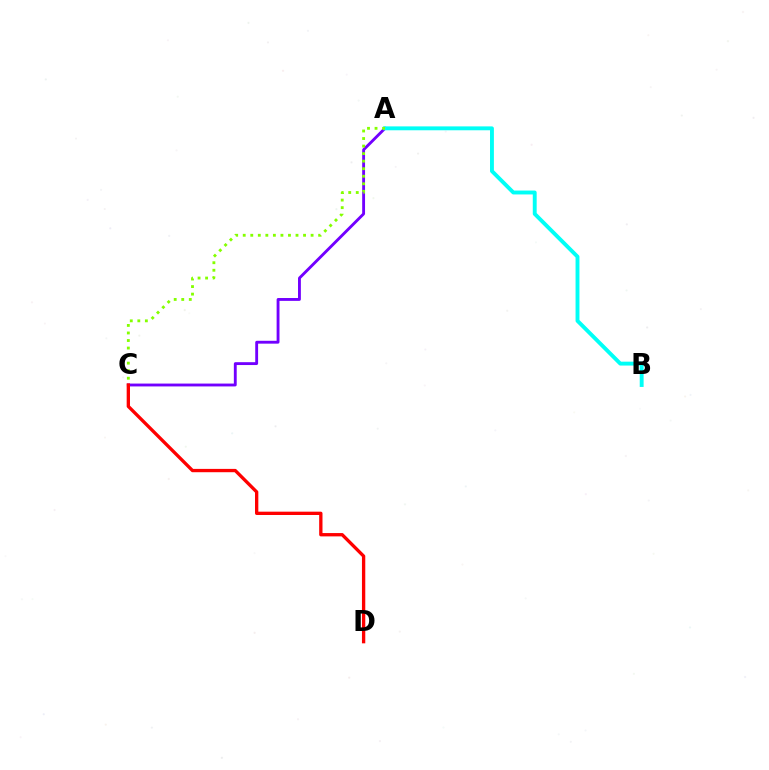{('A', 'C'): [{'color': '#7200ff', 'line_style': 'solid', 'thickness': 2.06}, {'color': '#84ff00', 'line_style': 'dotted', 'thickness': 2.05}], ('A', 'B'): [{'color': '#00fff6', 'line_style': 'solid', 'thickness': 2.8}], ('C', 'D'): [{'color': '#ff0000', 'line_style': 'solid', 'thickness': 2.39}]}